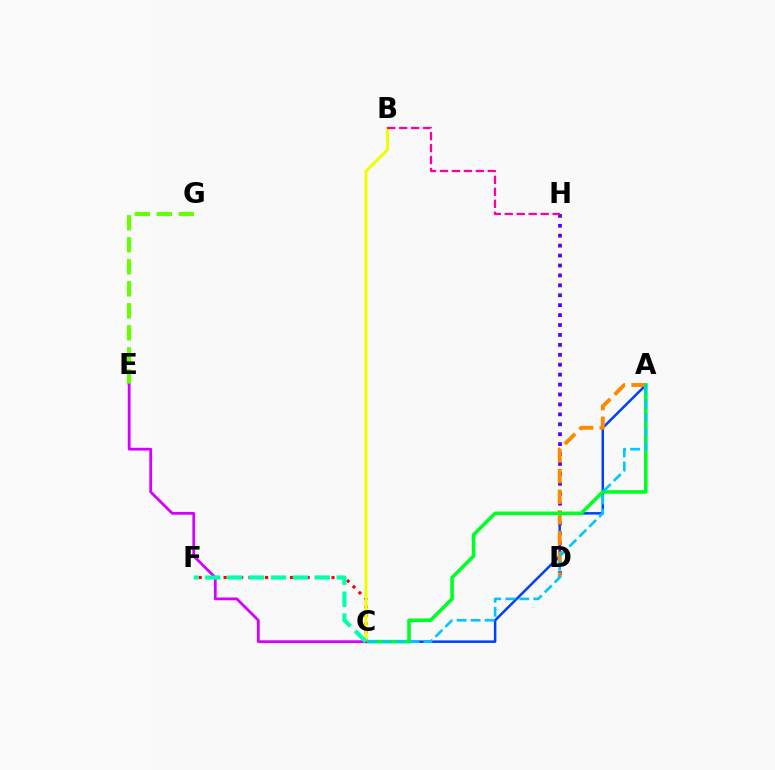{('C', 'F'): [{'color': '#ff0000', 'line_style': 'dotted', 'thickness': 2.26}, {'color': '#00ffaf', 'line_style': 'dashed', 'thickness': 2.98}], ('A', 'C'): [{'color': '#003fff', 'line_style': 'solid', 'thickness': 1.8}, {'color': '#00ff27', 'line_style': 'solid', 'thickness': 2.58}, {'color': '#00c7ff', 'line_style': 'dashed', 'thickness': 1.9}], ('D', 'H'): [{'color': '#4f00ff', 'line_style': 'dotted', 'thickness': 2.7}], ('A', 'D'): [{'color': '#ff8800', 'line_style': 'dashed', 'thickness': 2.81}], ('B', 'C'): [{'color': '#eeff00', 'line_style': 'solid', 'thickness': 2.17}], ('E', 'G'): [{'color': '#66ff00', 'line_style': 'dashed', 'thickness': 2.99}], ('C', 'E'): [{'color': '#d600ff', 'line_style': 'solid', 'thickness': 1.99}], ('B', 'H'): [{'color': '#ff00a0', 'line_style': 'dashed', 'thickness': 1.63}]}